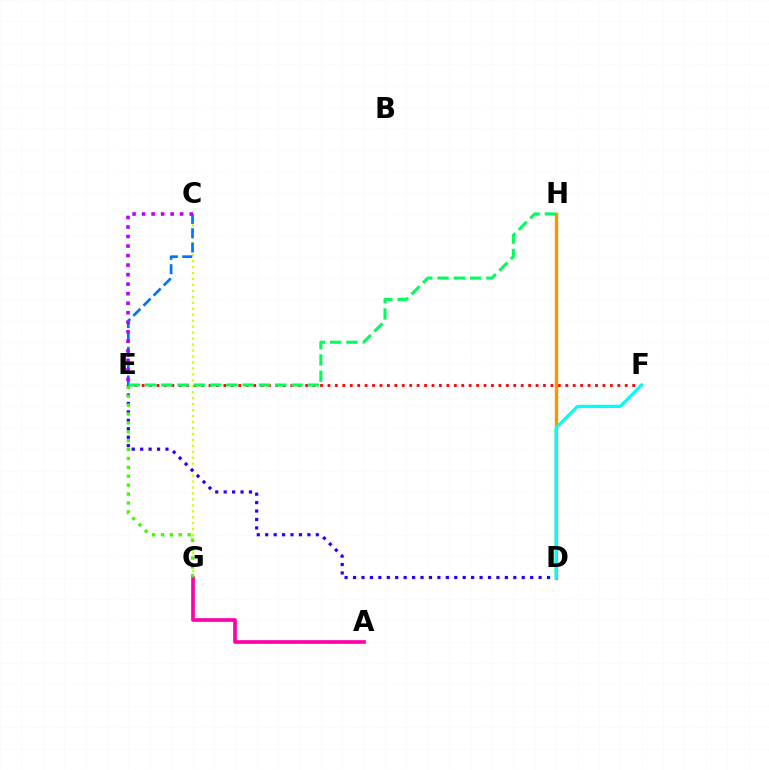{('C', 'G'): [{'color': '#d1ff00', 'line_style': 'dotted', 'thickness': 1.62}], ('E', 'F'): [{'color': '#ff0000', 'line_style': 'dotted', 'thickness': 2.02}], ('C', 'E'): [{'color': '#0074ff', 'line_style': 'dashed', 'thickness': 1.95}, {'color': '#b900ff', 'line_style': 'dotted', 'thickness': 2.59}], ('D', 'E'): [{'color': '#2500ff', 'line_style': 'dotted', 'thickness': 2.29}], ('A', 'G'): [{'color': '#ff00ac', 'line_style': 'solid', 'thickness': 2.65}], ('E', 'G'): [{'color': '#3dff00', 'line_style': 'dotted', 'thickness': 2.42}], ('D', 'H'): [{'color': '#ff9400', 'line_style': 'solid', 'thickness': 2.44}], ('E', 'H'): [{'color': '#00ff5c', 'line_style': 'dashed', 'thickness': 2.21}], ('D', 'F'): [{'color': '#00fff6', 'line_style': 'solid', 'thickness': 2.35}]}